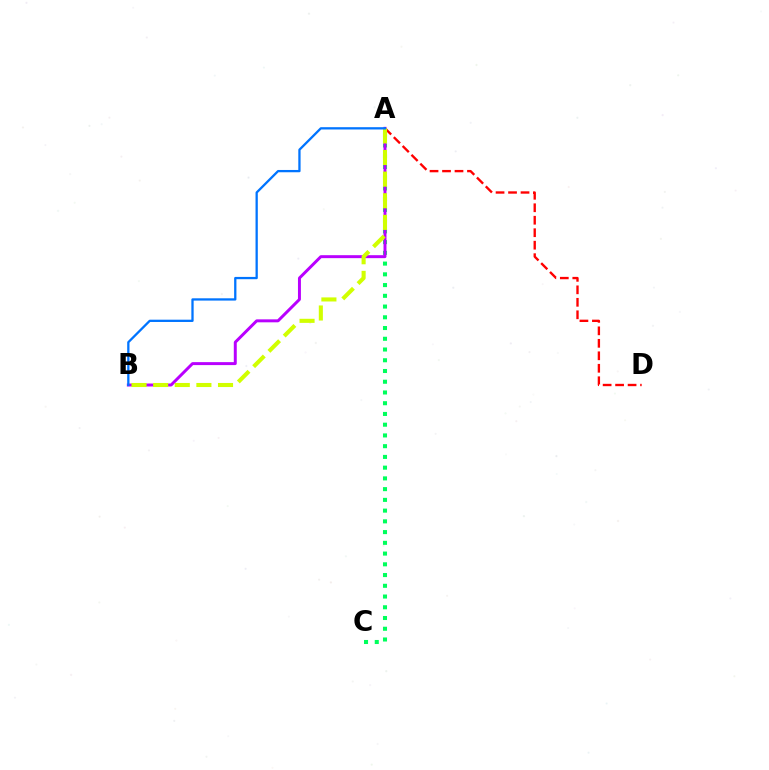{('A', 'D'): [{'color': '#ff0000', 'line_style': 'dashed', 'thickness': 1.7}], ('A', 'C'): [{'color': '#00ff5c', 'line_style': 'dotted', 'thickness': 2.92}], ('A', 'B'): [{'color': '#b900ff', 'line_style': 'solid', 'thickness': 2.13}, {'color': '#d1ff00', 'line_style': 'dashed', 'thickness': 2.94}, {'color': '#0074ff', 'line_style': 'solid', 'thickness': 1.65}]}